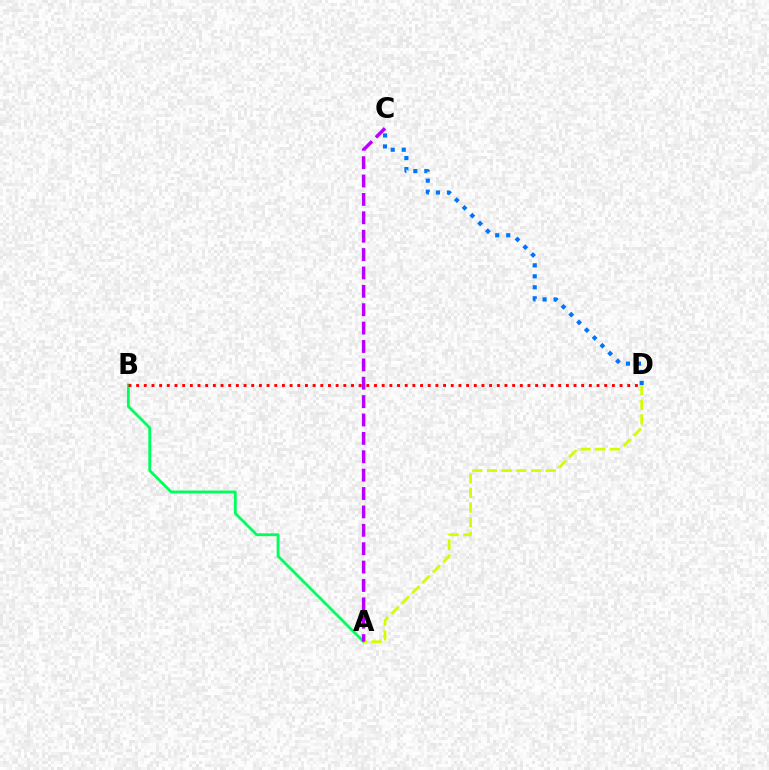{('A', 'B'): [{'color': '#00ff5c', 'line_style': 'solid', 'thickness': 2.04}], ('B', 'D'): [{'color': '#ff0000', 'line_style': 'dotted', 'thickness': 2.08}], ('C', 'D'): [{'color': '#0074ff', 'line_style': 'dotted', 'thickness': 2.99}], ('A', 'D'): [{'color': '#d1ff00', 'line_style': 'dashed', 'thickness': 1.99}], ('A', 'C'): [{'color': '#b900ff', 'line_style': 'dashed', 'thickness': 2.5}]}